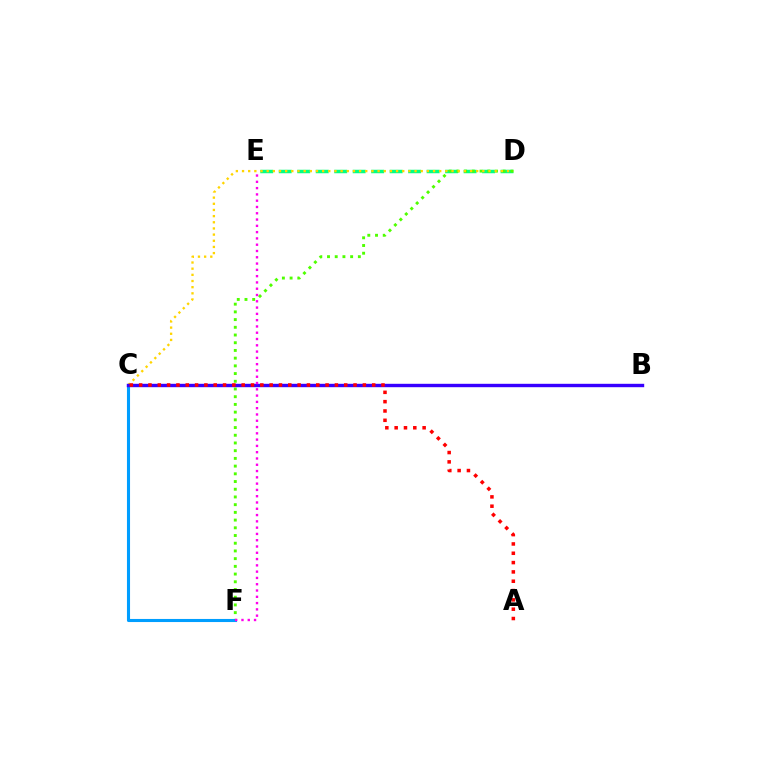{('D', 'E'): [{'color': '#00ff86', 'line_style': 'dashed', 'thickness': 2.51}], ('D', 'F'): [{'color': '#4fff00', 'line_style': 'dotted', 'thickness': 2.1}], ('C', 'F'): [{'color': '#009eff', 'line_style': 'solid', 'thickness': 2.22}], ('C', 'D'): [{'color': '#ffd500', 'line_style': 'dotted', 'thickness': 1.67}], ('B', 'C'): [{'color': '#3700ff', 'line_style': 'solid', 'thickness': 2.45}], ('A', 'C'): [{'color': '#ff0000', 'line_style': 'dotted', 'thickness': 2.53}], ('E', 'F'): [{'color': '#ff00ed', 'line_style': 'dotted', 'thickness': 1.71}]}